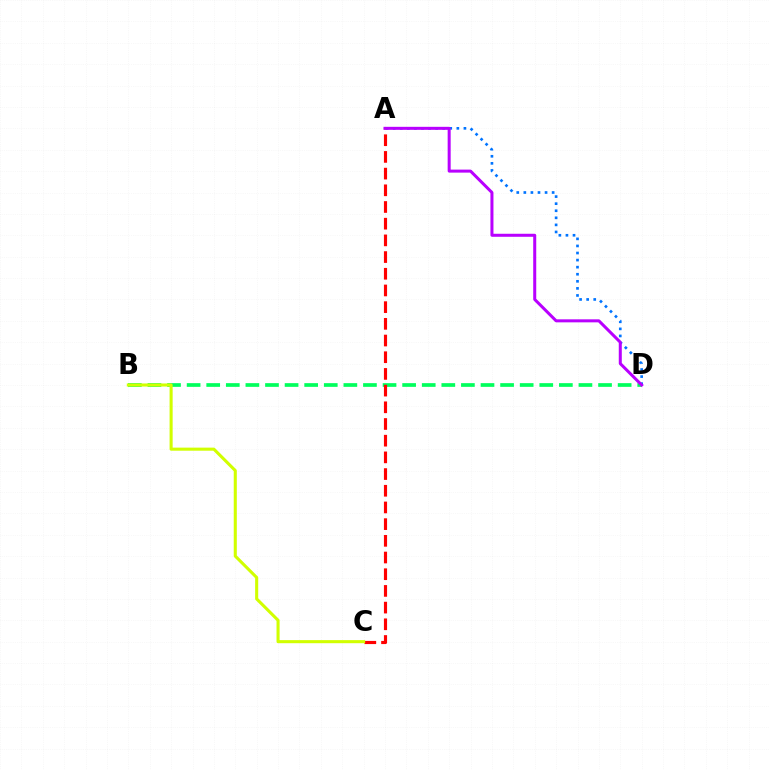{('A', 'D'): [{'color': '#0074ff', 'line_style': 'dotted', 'thickness': 1.92}, {'color': '#b900ff', 'line_style': 'solid', 'thickness': 2.18}], ('B', 'D'): [{'color': '#00ff5c', 'line_style': 'dashed', 'thickness': 2.66}], ('A', 'C'): [{'color': '#ff0000', 'line_style': 'dashed', 'thickness': 2.27}], ('B', 'C'): [{'color': '#d1ff00', 'line_style': 'solid', 'thickness': 2.21}]}